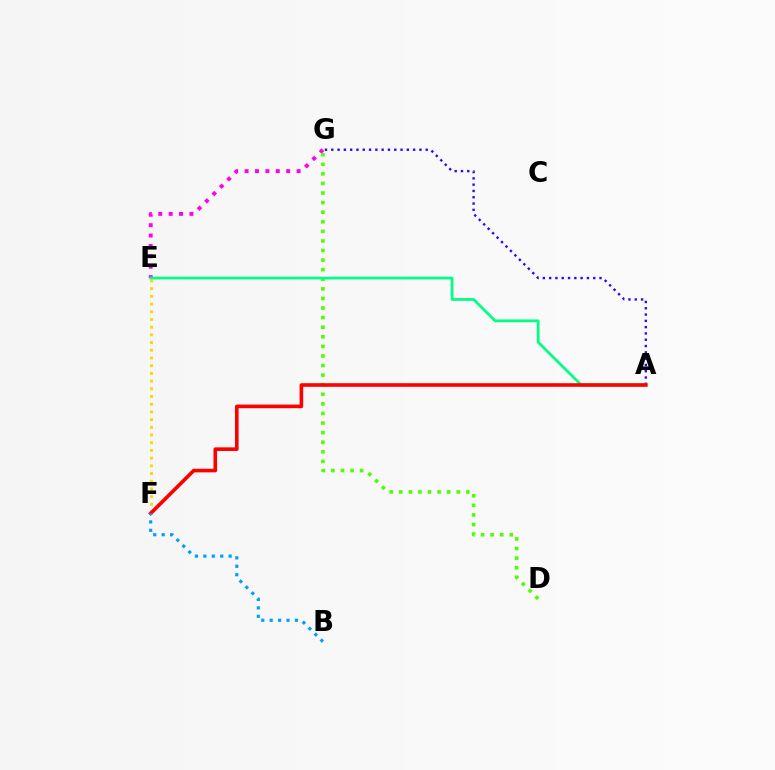{('E', 'G'): [{'color': '#ff00ed', 'line_style': 'dotted', 'thickness': 2.83}], ('A', 'G'): [{'color': '#3700ff', 'line_style': 'dotted', 'thickness': 1.71}], ('D', 'G'): [{'color': '#4fff00', 'line_style': 'dotted', 'thickness': 2.6}], ('E', 'F'): [{'color': '#ffd500', 'line_style': 'dotted', 'thickness': 2.09}], ('A', 'E'): [{'color': '#00ff86', 'line_style': 'solid', 'thickness': 1.98}], ('A', 'F'): [{'color': '#ff0000', 'line_style': 'solid', 'thickness': 2.61}], ('B', 'F'): [{'color': '#009eff', 'line_style': 'dotted', 'thickness': 2.29}]}